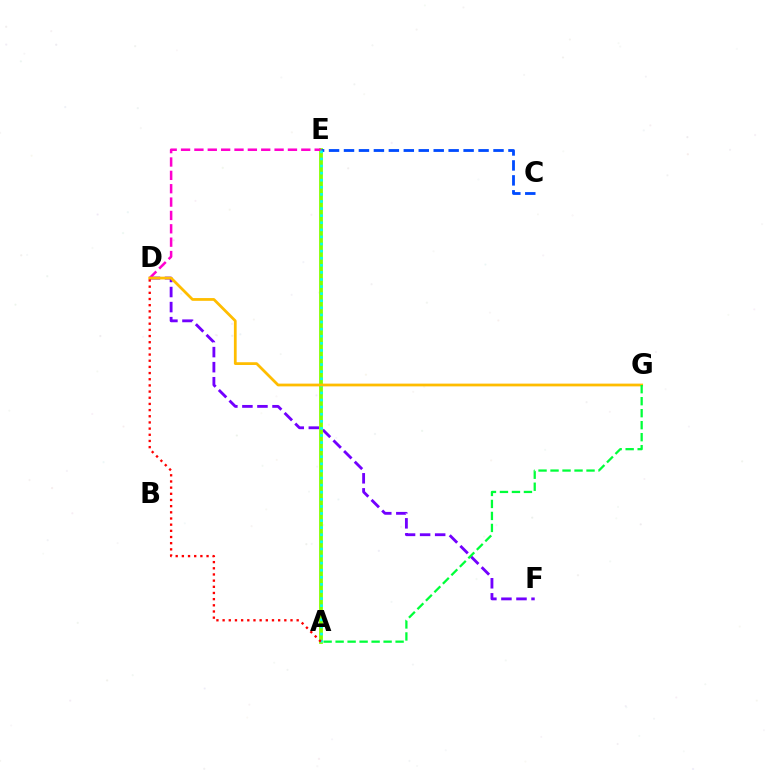{('D', 'F'): [{'color': '#7200ff', 'line_style': 'dashed', 'thickness': 2.05}], ('A', 'E'): [{'color': '#84ff00', 'line_style': 'solid', 'thickness': 2.73}, {'color': '#00fff6', 'line_style': 'dotted', 'thickness': 1.93}], ('D', 'E'): [{'color': '#ff00cf', 'line_style': 'dashed', 'thickness': 1.82}], ('C', 'E'): [{'color': '#004bff', 'line_style': 'dashed', 'thickness': 2.03}], ('D', 'G'): [{'color': '#ffbd00', 'line_style': 'solid', 'thickness': 1.99}], ('A', 'G'): [{'color': '#00ff39', 'line_style': 'dashed', 'thickness': 1.63}], ('A', 'D'): [{'color': '#ff0000', 'line_style': 'dotted', 'thickness': 1.68}]}